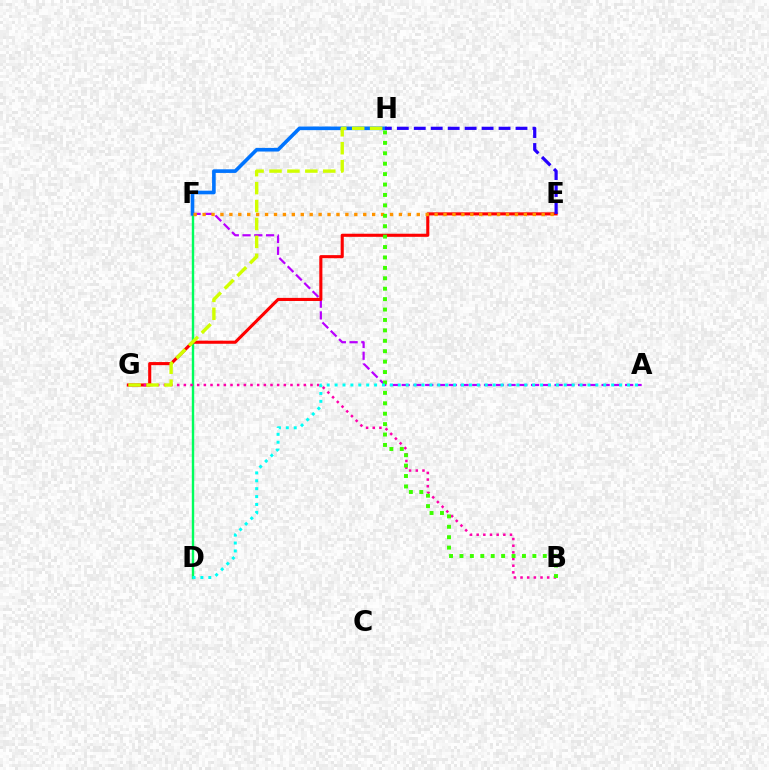{('D', 'F'): [{'color': '#00ff5c', 'line_style': 'solid', 'thickness': 1.72}], ('A', 'F'): [{'color': '#b900ff', 'line_style': 'dashed', 'thickness': 1.6}], ('E', 'G'): [{'color': '#ff0000', 'line_style': 'solid', 'thickness': 2.22}], ('B', 'G'): [{'color': '#ff00ac', 'line_style': 'dotted', 'thickness': 1.81}], ('F', 'H'): [{'color': '#0074ff', 'line_style': 'solid', 'thickness': 2.61}], ('E', 'H'): [{'color': '#2500ff', 'line_style': 'dashed', 'thickness': 2.3}], ('E', 'F'): [{'color': '#ff9400', 'line_style': 'dotted', 'thickness': 2.42}], ('G', 'H'): [{'color': '#d1ff00', 'line_style': 'dashed', 'thickness': 2.43}], ('B', 'H'): [{'color': '#3dff00', 'line_style': 'dotted', 'thickness': 2.83}], ('A', 'D'): [{'color': '#00fff6', 'line_style': 'dotted', 'thickness': 2.15}]}